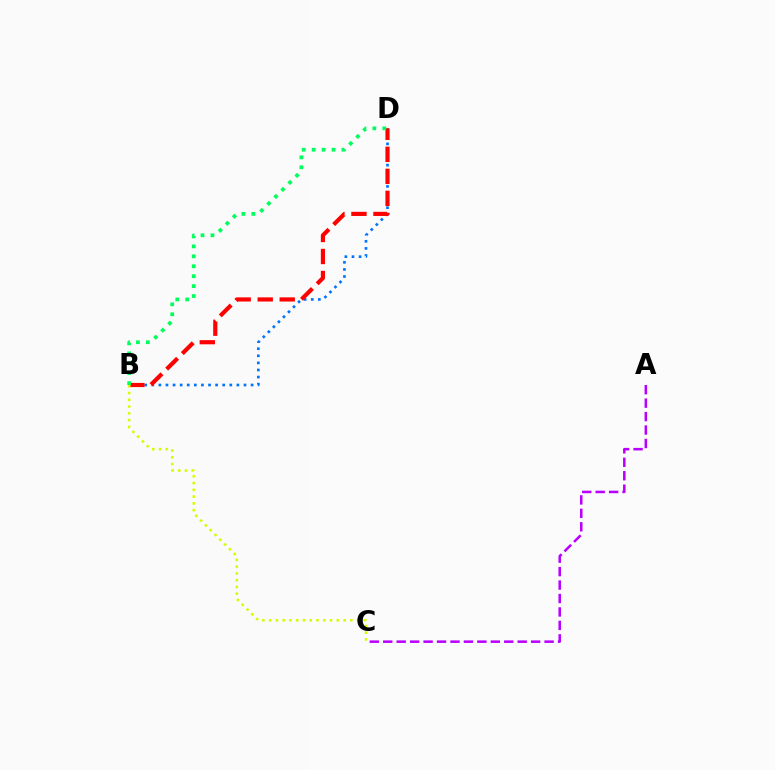{('A', 'C'): [{'color': '#b900ff', 'line_style': 'dashed', 'thickness': 1.83}], ('B', 'D'): [{'color': '#0074ff', 'line_style': 'dotted', 'thickness': 1.93}, {'color': '#ff0000', 'line_style': 'dashed', 'thickness': 2.99}, {'color': '#00ff5c', 'line_style': 'dotted', 'thickness': 2.7}], ('B', 'C'): [{'color': '#d1ff00', 'line_style': 'dotted', 'thickness': 1.84}]}